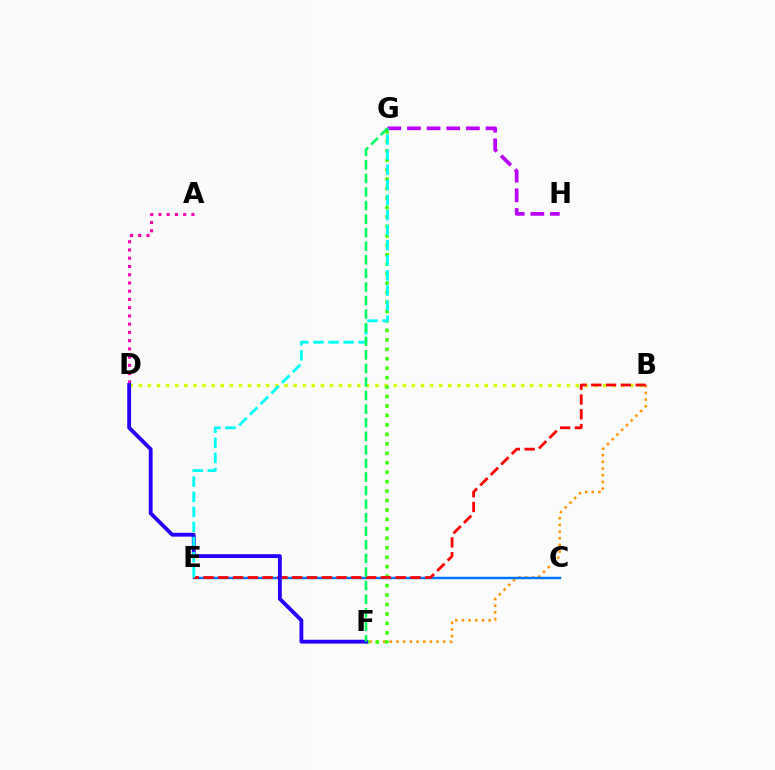{('A', 'D'): [{'color': '#ff00ac', 'line_style': 'dotted', 'thickness': 2.24}], ('B', 'F'): [{'color': '#ff9400', 'line_style': 'dotted', 'thickness': 1.82}], ('C', 'E'): [{'color': '#0074ff', 'line_style': 'solid', 'thickness': 1.77}], ('B', 'D'): [{'color': '#d1ff00', 'line_style': 'dotted', 'thickness': 2.47}], ('F', 'G'): [{'color': '#3dff00', 'line_style': 'dotted', 'thickness': 2.57}, {'color': '#00ff5c', 'line_style': 'dashed', 'thickness': 1.84}], ('B', 'E'): [{'color': '#ff0000', 'line_style': 'dashed', 'thickness': 2.01}], ('D', 'F'): [{'color': '#2500ff', 'line_style': 'solid', 'thickness': 2.76}], ('G', 'H'): [{'color': '#b900ff', 'line_style': 'dashed', 'thickness': 2.67}], ('E', 'G'): [{'color': '#00fff6', 'line_style': 'dashed', 'thickness': 2.05}]}